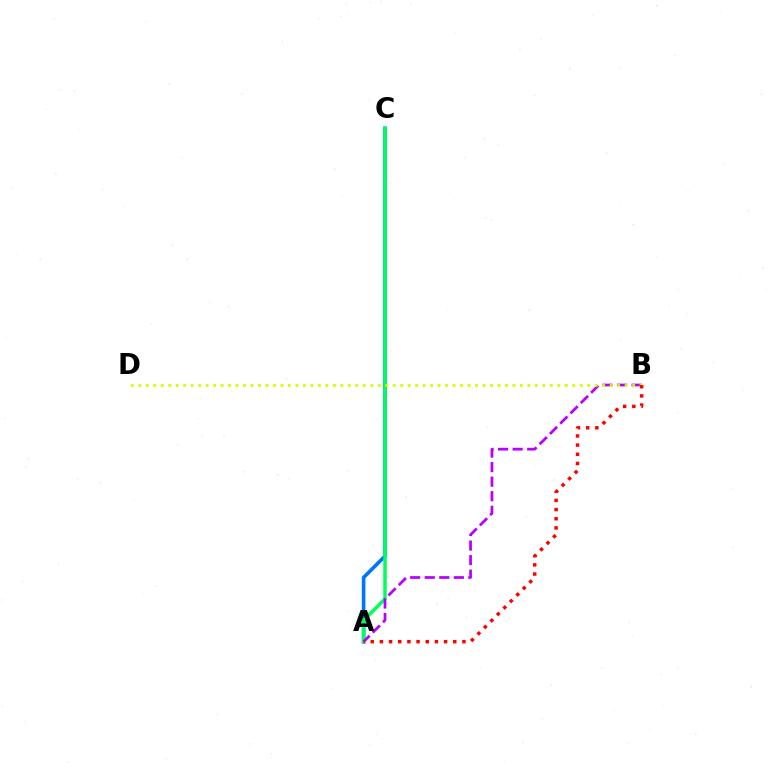{('A', 'C'): [{'color': '#0074ff', 'line_style': 'solid', 'thickness': 2.62}, {'color': '#00ff5c', 'line_style': 'solid', 'thickness': 2.52}], ('A', 'B'): [{'color': '#b900ff', 'line_style': 'dashed', 'thickness': 1.98}, {'color': '#ff0000', 'line_style': 'dotted', 'thickness': 2.49}], ('B', 'D'): [{'color': '#d1ff00', 'line_style': 'dotted', 'thickness': 2.03}]}